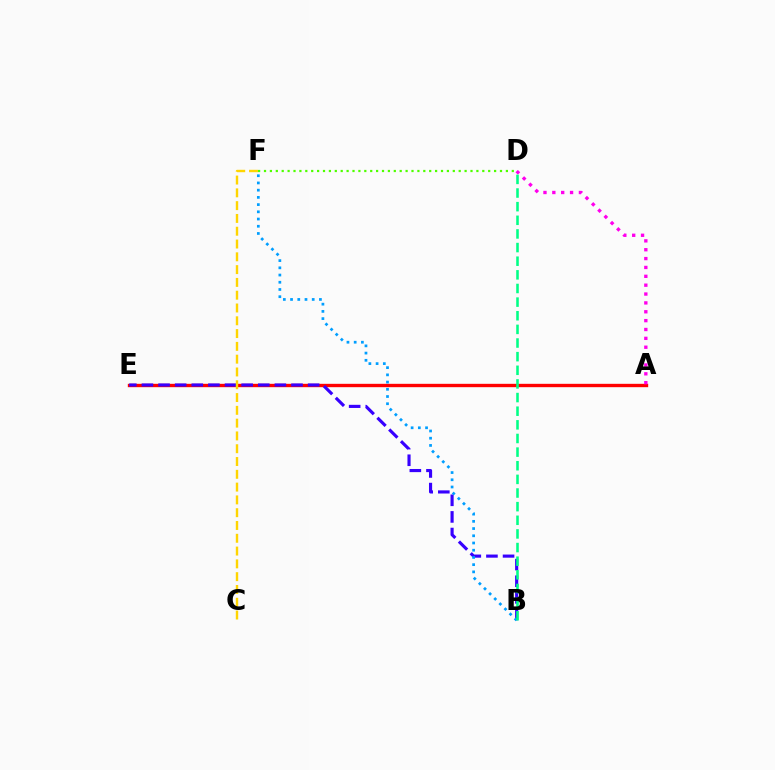{('A', 'E'): [{'color': '#ff0000', 'line_style': 'solid', 'thickness': 2.42}], ('D', 'F'): [{'color': '#4fff00', 'line_style': 'dotted', 'thickness': 1.6}], ('B', 'E'): [{'color': '#3700ff', 'line_style': 'dashed', 'thickness': 2.26}], ('B', 'F'): [{'color': '#009eff', 'line_style': 'dotted', 'thickness': 1.96}], ('A', 'D'): [{'color': '#ff00ed', 'line_style': 'dotted', 'thickness': 2.41}], ('B', 'D'): [{'color': '#00ff86', 'line_style': 'dashed', 'thickness': 1.85}], ('C', 'F'): [{'color': '#ffd500', 'line_style': 'dashed', 'thickness': 1.74}]}